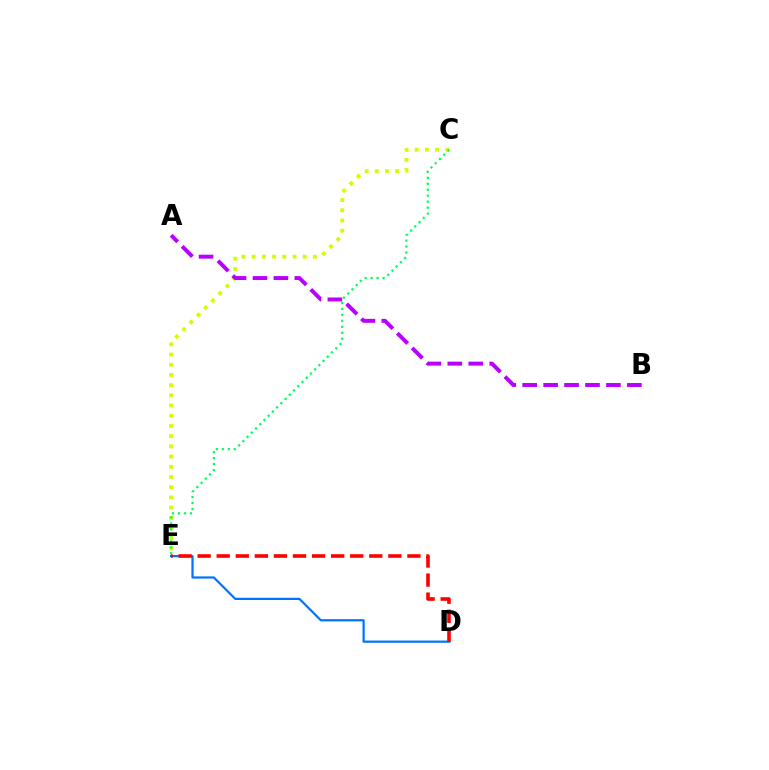{('D', 'E'): [{'color': '#0074ff', 'line_style': 'solid', 'thickness': 1.6}, {'color': '#ff0000', 'line_style': 'dashed', 'thickness': 2.59}], ('C', 'E'): [{'color': '#d1ff00', 'line_style': 'dotted', 'thickness': 2.77}, {'color': '#00ff5c', 'line_style': 'dotted', 'thickness': 1.62}], ('A', 'B'): [{'color': '#b900ff', 'line_style': 'dashed', 'thickness': 2.84}]}